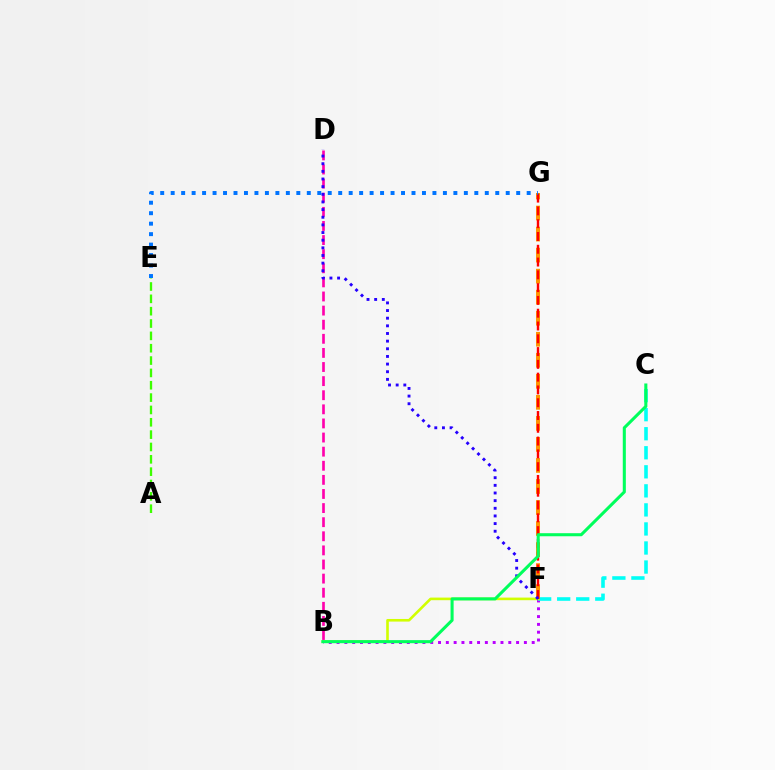{('B', 'F'): [{'color': '#b900ff', 'line_style': 'dotted', 'thickness': 2.12}, {'color': '#d1ff00', 'line_style': 'solid', 'thickness': 1.88}], ('C', 'F'): [{'color': '#00fff6', 'line_style': 'dashed', 'thickness': 2.59}], ('F', 'G'): [{'color': '#ff9400', 'line_style': 'dashed', 'thickness': 2.86}, {'color': '#ff0000', 'line_style': 'dashed', 'thickness': 1.74}], ('B', 'D'): [{'color': '#ff00ac', 'line_style': 'dashed', 'thickness': 1.92}], ('E', 'G'): [{'color': '#0074ff', 'line_style': 'dotted', 'thickness': 2.84}], ('D', 'F'): [{'color': '#2500ff', 'line_style': 'dotted', 'thickness': 2.08}], ('A', 'E'): [{'color': '#3dff00', 'line_style': 'dashed', 'thickness': 1.68}], ('B', 'C'): [{'color': '#00ff5c', 'line_style': 'solid', 'thickness': 2.21}]}